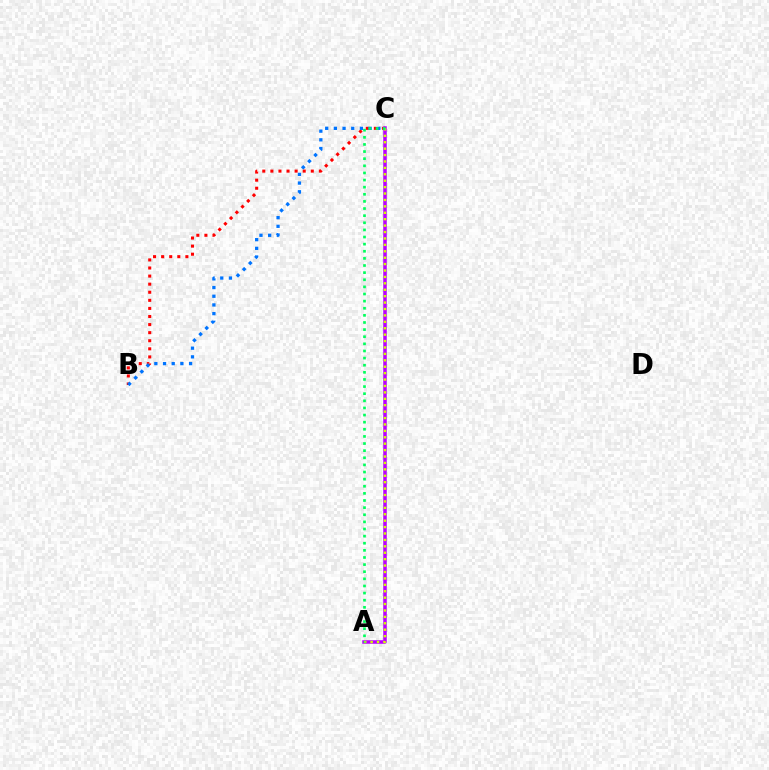{('B', 'C'): [{'color': '#ff0000', 'line_style': 'dotted', 'thickness': 2.2}, {'color': '#0074ff', 'line_style': 'dotted', 'thickness': 2.36}], ('A', 'C'): [{'color': '#b900ff', 'line_style': 'solid', 'thickness': 2.53}, {'color': '#d1ff00', 'line_style': 'dotted', 'thickness': 1.74}, {'color': '#00ff5c', 'line_style': 'dotted', 'thickness': 1.93}]}